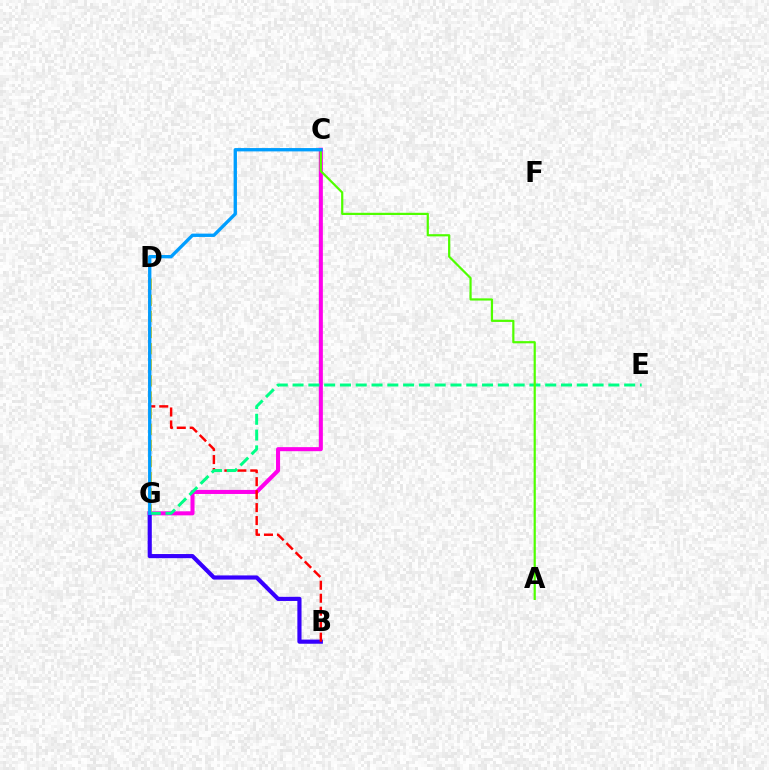{('C', 'G'): [{'color': '#ff00ed', 'line_style': 'solid', 'thickness': 2.92}, {'color': '#009eff', 'line_style': 'solid', 'thickness': 2.4}], ('B', 'G'): [{'color': '#3700ff', 'line_style': 'solid', 'thickness': 2.99}], ('B', 'D'): [{'color': '#ff0000', 'line_style': 'dashed', 'thickness': 1.76}], ('D', 'G'): [{'color': '#ffd500', 'line_style': 'dashed', 'thickness': 2.19}], ('E', 'G'): [{'color': '#00ff86', 'line_style': 'dashed', 'thickness': 2.15}], ('A', 'C'): [{'color': '#4fff00', 'line_style': 'solid', 'thickness': 1.59}]}